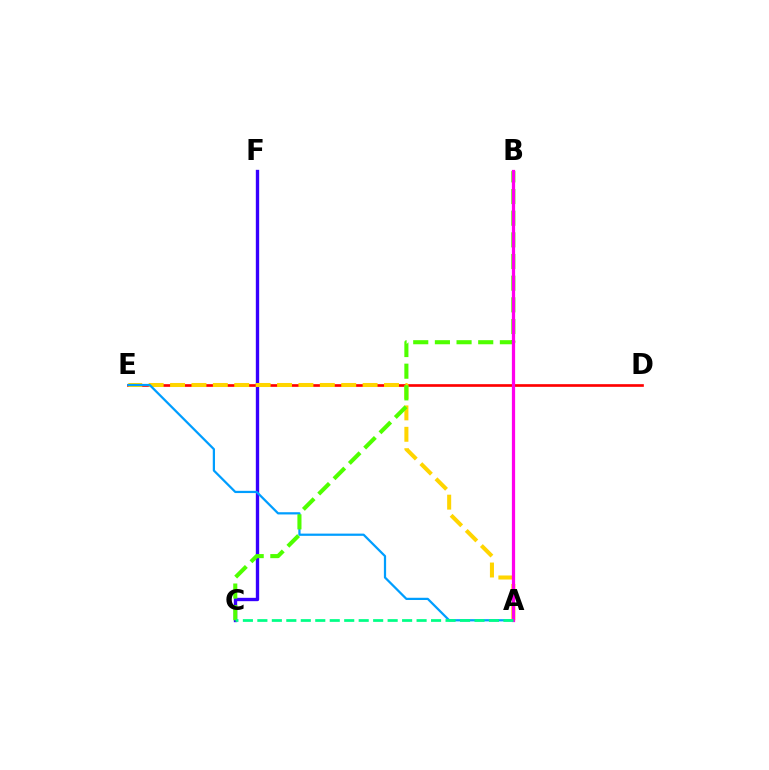{('D', 'E'): [{'color': '#ff0000', 'line_style': 'solid', 'thickness': 1.93}], ('C', 'F'): [{'color': '#3700ff', 'line_style': 'solid', 'thickness': 2.41}], ('A', 'E'): [{'color': '#ffd500', 'line_style': 'dashed', 'thickness': 2.91}, {'color': '#009eff', 'line_style': 'solid', 'thickness': 1.61}], ('B', 'C'): [{'color': '#4fff00', 'line_style': 'dashed', 'thickness': 2.94}], ('A', 'B'): [{'color': '#ff00ed', 'line_style': 'solid', 'thickness': 2.33}], ('A', 'C'): [{'color': '#00ff86', 'line_style': 'dashed', 'thickness': 1.97}]}